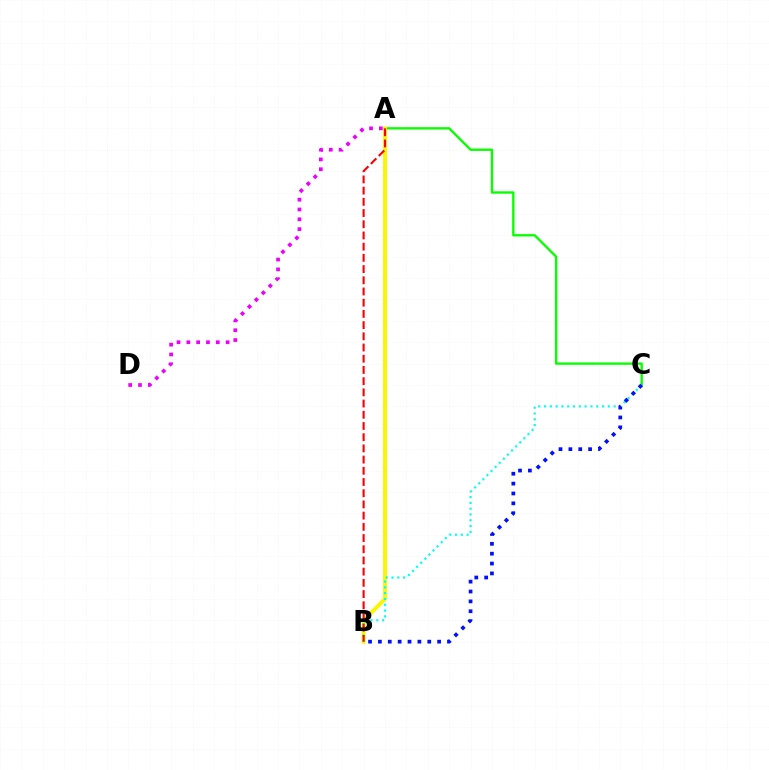{('A', 'C'): [{'color': '#08ff00', 'line_style': 'solid', 'thickness': 1.69}], ('A', 'B'): [{'color': '#fcf500', 'line_style': 'solid', 'thickness': 2.77}, {'color': '#ff0000', 'line_style': 'dashed', 'thickness': 1.52}], ('B', 'C'): [{'color': '#00fff6', 'line_style': 'dotted', 'thickness': 1.58}, {'color': '#0010ff', 'line_style': 'dotted', 'thickness': 2.68}], ('A', 'D'): [{'color': '#ee00ff', 'line_style': 'dotted', 'thickness': 2.67}]}